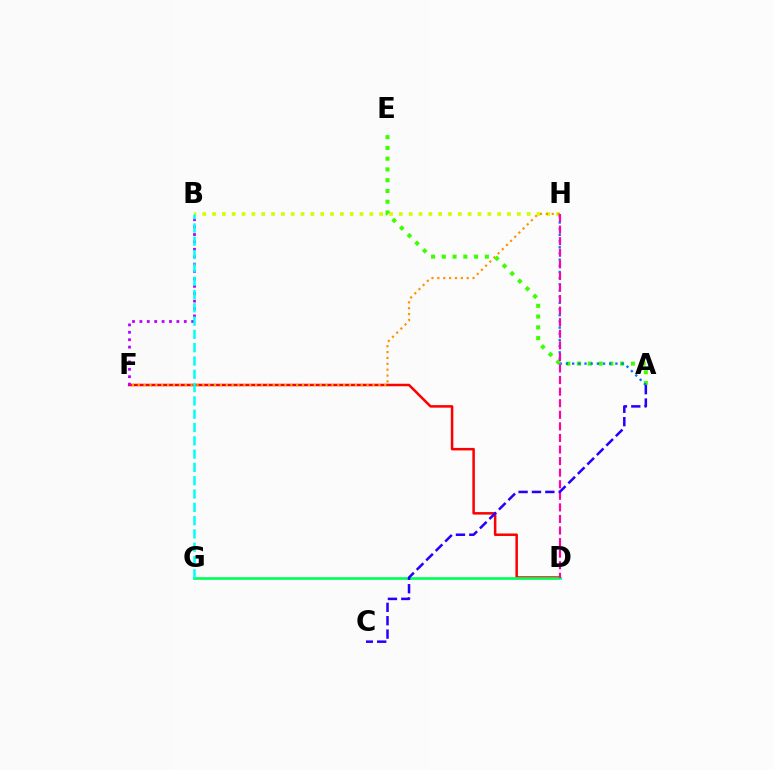{('B', 'H'): [{'color': '#d1ff00', 'line_style': 'dotted', 'thickness': 2.67}], ('D', 'F'): [{'color': '#ff0000', 'line_style': 'solid', 'thickness': 1.81}], ('F', 'H'): [{'color': '#ff9400', 'line_style': 'dotted', 'thickness': 1.59}], ('B', 'F'): [{'color': '#b900ff', 'line_style': 'dotted', 'thickness': 2.01}], ('D', 'G'): [{'color': '#00ff5c', 'line_style': 'solid', 'thickness': 1.94}], ('A', 'E'): [{'color': '#3dff00', 'line_style': 'dotted', 'thickness': 2.92}], ('A', 'H'): [{'color': '#0074ff', 'line_style': 'dotted', 'thickness': 1.68}], ('B', 'G'): [{'color': '#00fff6', 'line_style': 'dashed', 'thickness': 1.81}], ('D', 'H'): [{'color': '#ff00ac', 'line_style': 'dashed', 'thickness': 1.57}], ('A', 'C'): [{'color': '#2500ff', 'line_style': 'dashed', 'thickness': 1.82}]}